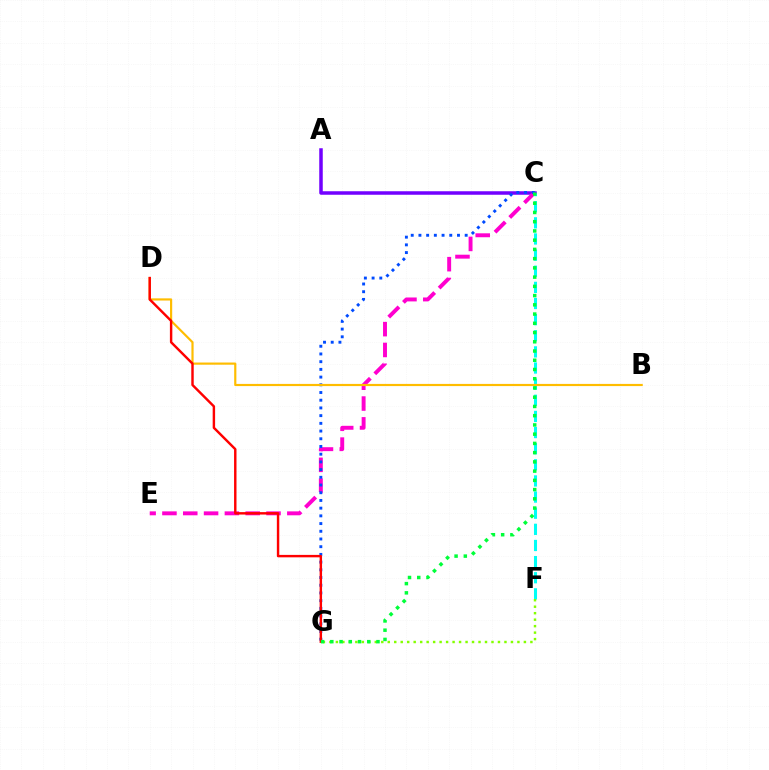{('A', 'C'): [{'color': '#7200ff', 'line_style': 'solid', 'thickness': 2.52}], ('C', 'E'): [{'color': '#ff00cf', 'line_style': 'dashed', 'thickness': 2.83}], ('C', 'G'): [{'color': '#004bff', 'line_style': 'dotted', 'thickness': 2.09}, {'color': '#00ff39', 'line_style': 'dotted', 'thickness': 2.51}], ('C', 'F'): [{'color': '#00fff6', 'line_style': 'dashed', 'thickness': 2.19}], ('B', 'D'): [{'color': '#ffbd00', 'line_style': 'solid', 'thickness': 1.57}], ('F', 'G'): [{'color': '#84ff00', 'line_style': 'dotted', 'thickness': 1.76}], ('D', 'G'): [{'color': '#ff0000', 'line_style': 'solid', 'thickness': 1.75}]}